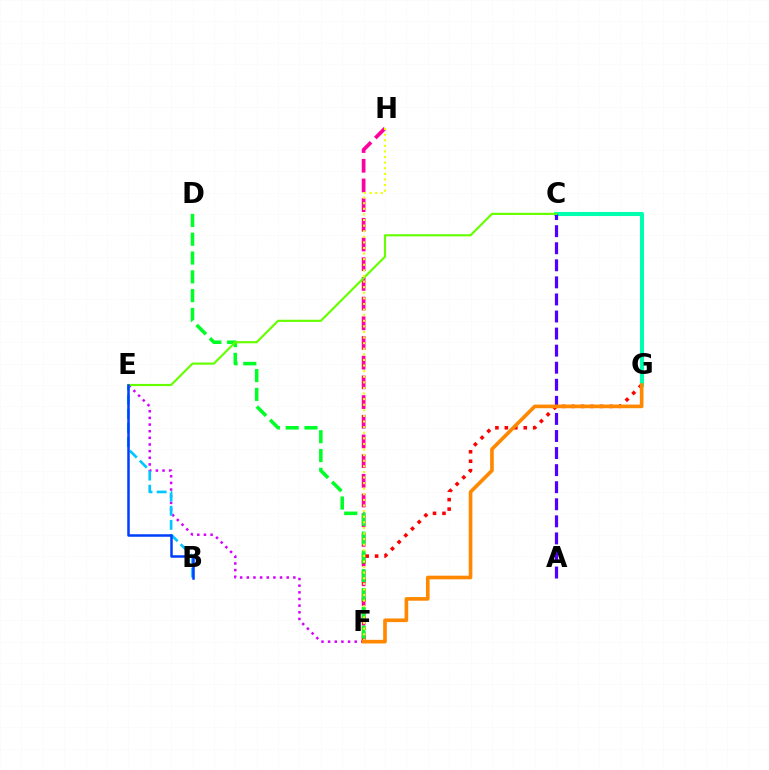{('E', 'F'): [{'color': '#d600ff', 'line_style': 'dotted', 'thickness': 1.81}], ('F', 'H'): [{'color': '#ff00a0', 'line_style': 'dashed', 'thickness': 2.68}, {'color': '#eeff00', 'line_style': 'dotted', 'thickness': 1.52}], ('C', 'G'): [{'color': '#00ffaf', 'line_style': 'solid', 'thickness': 2.93}], ('F', 'G'): [{'color': '#ff0000', 'line_style': 'dotted', 'thickness': 2.57}, {'color': '#ff8800', 'line_style': 'solid', 'thickness': 2.62}], ('D', 'F'): [{'color': '#00ff27', 'line_style': 'dashed', 'thickness': 2.55}], ('A', 'C'): [{'color': '#4f00ff', 'line_style': 'dashed', 'thickness': 2.32}], ('B', 'E'): [{'color': '#00c7ff', 'line_style': 'dashed', 'thickness': 1.92}, {'color': '#003fff', 'line_style': 'solid', 'thickness': 1.8}], ('C', 'E'): [{'color': '#66ff00', 'line_style': 'solid', 'thickness': 1.56}]}